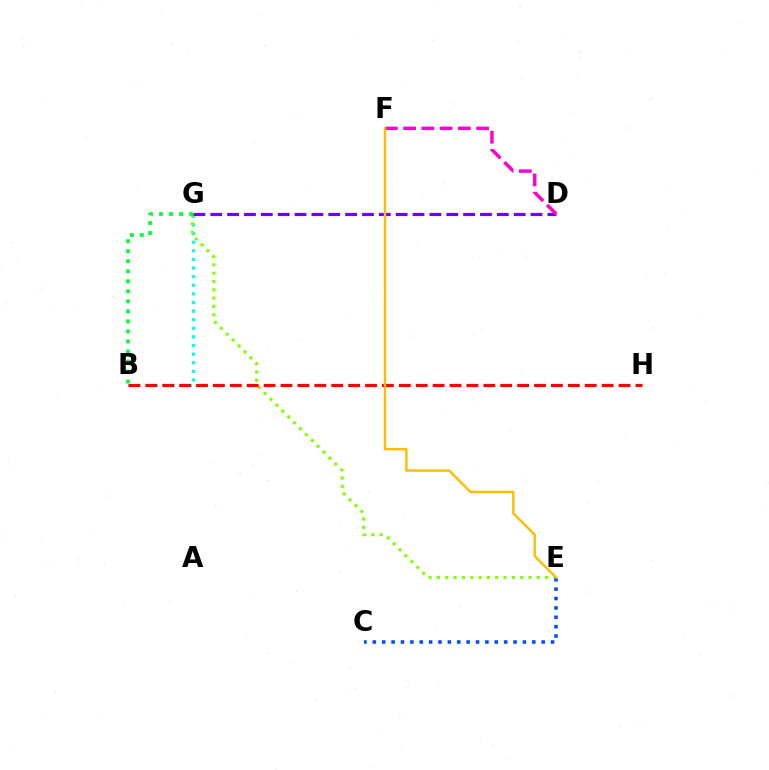{('B', 'G'): [{'color': '#00fff6', 'line_style': 'dotted', 'thickness': 2.34}, {'color': '#00ff39', 'line_style': 'dotted', 'thickness': 2.72}], ('E', 'G'): [{'color': '#84ff00', 'line_style': 'dotted', 'thickness': 2.26}], ('C', 'E'): [{'color': '#004bff', 'line_style': 'dotted', 'thickness': 2.55}], ('B', 'H'): [{'color': '#ff0000', 'line_style': 'dashed', 'thickness': 2.3}], ('D', 'G'): [{'color': '#7200ff', 'line_style': 'dashed', 'thickness': 2.29}], ('D', 'F'): [{'color': '#ff00cf', 'line_style': 'dashed', 'thickness': 2.48}], ('E', 'F'): [{'color': '#ffbd00', 'line_style': 'solid', 'thickness': 1.74}]}